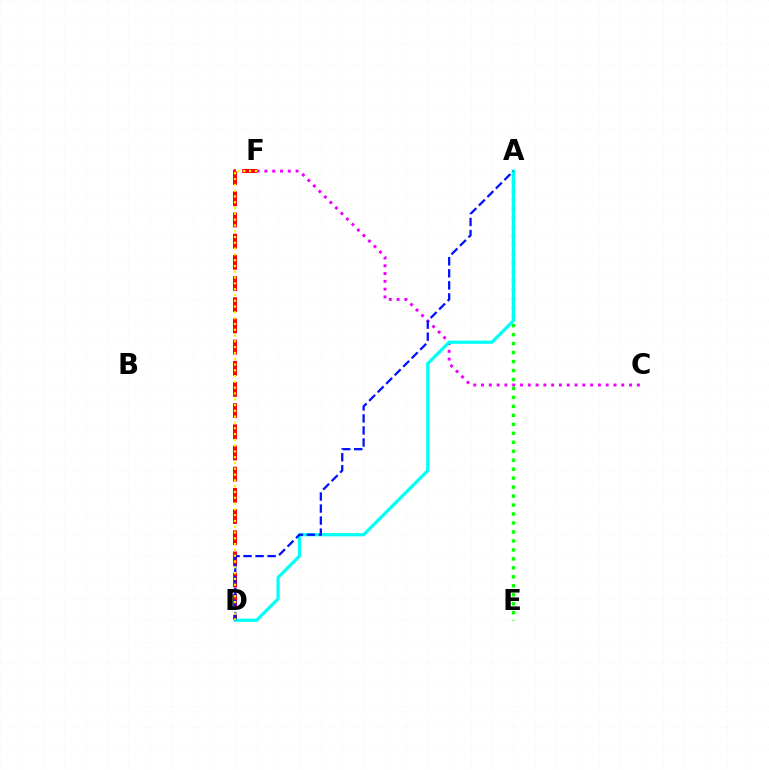{('C', 'F'): [{'color': '#ee00ff', 'line_style': 'dotted', 'thickness': 2.12}], ('A', 'E'): [{'color': '#08ff00', 'line_style': 'dotted', 'thickness': 2.44}], ('D', 'F'): [{'color': '#ff0000', 'line_style': 'dashed', 'thickness': 2.88}, {'color': '#fcf500', 'line_style': 'dotted', 'thickness': 1.57}], ('A', 'D'): [{'color': '#00fff6', 'line_style': 'solid', 'thickness': 2.32}, {'color': '#0010ff', 'line_style': 'dashed', 'thickness': 1.64}]}